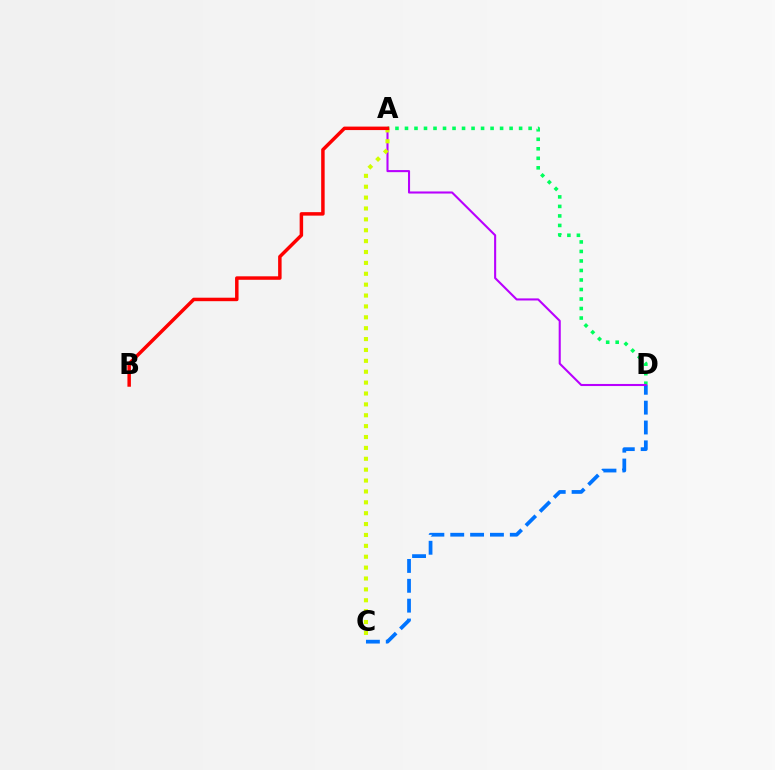{('A', 'D'): [{'color': '#00ff5c', 'line_style': 'dotted', 'thickness': 2.58}, {'color': '#b900ff', 'line_style': 'solid', 'thickness': 1.5}], ('C', 'D'): [{'color': '#0074ff', 'line_style': 'dashed', 'thickness': 2.7}], ('A', 'C'): [{'color': '#d1ff00', 'line_style': 'dotted', 'thickness': 2.96}], ('A', 'B'): [{'color': '#ff0000', 'line_style': 'solid', 'thickness': 2.5}]}